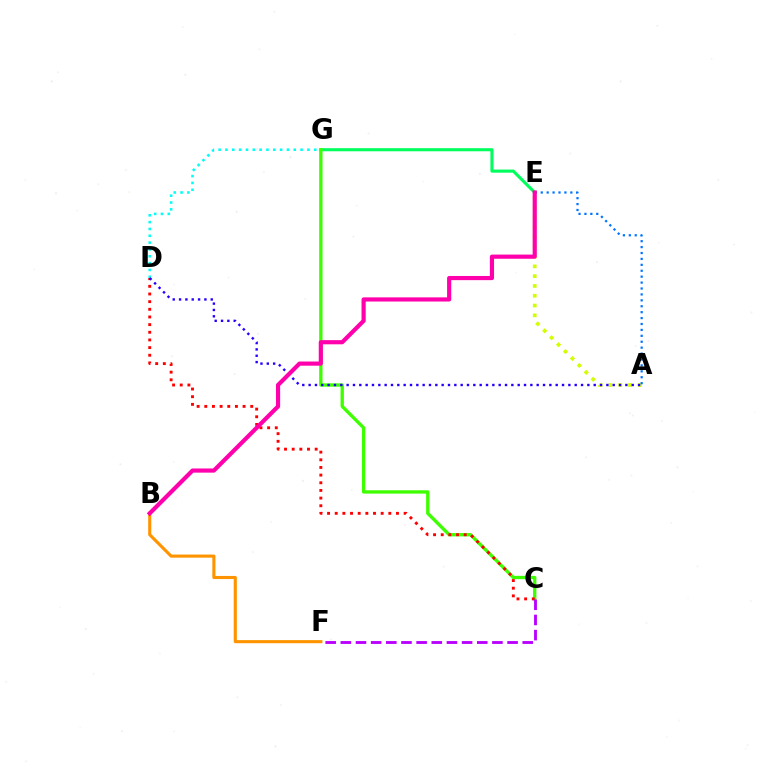{('D', 'G'): [{'color': '#00fff6', 'line_style': 'dotted', 'thickness': 1.86}], ('E', 'G'): [{'color': '#00ff5c', 'line_style': 'solid', 'thickness': 2.23}], ('C', 'G'): [{'color': '#3dff00', 'line_style': 'solid', 'thickness': 2.39}], ('A', 'E'): [{'color': '#d1ff00', 'line_style': 'dotted', 'thickness': 2.66}, {'color': '#0074ff', 'line_style': 'dotted', 'thickness': 1.61}], ('C', 'D'): [{'color': '#ff0000', 'line_style': 'dotted', 'thickness': 2.08}], ('C', 'F'): [{'color': '#b900ff', 'line_style': 'dashed', 'thickness': 2.06}], ('A', 'D'): [{'color': '#2500ff', 'line_style': 'dotted', 'thickness': 1.72}], ('B', 'F'): [{'color': '#ff9400', 'line_style': 'solid', 'thickness': 2.23}], ('B', 'E'): [{'color': '#ff00ac', 'line_style': 'solid', 'thickness': 3.0}]}